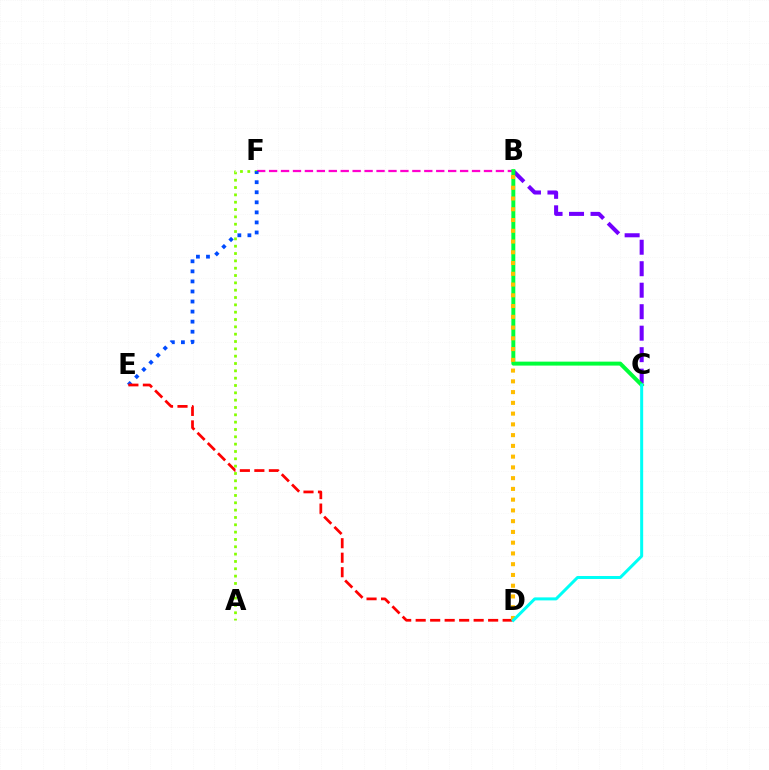{('A', 'F'): [{'color': '#84ff00', 'line_style': 'dotted', 'thickness': 1.99}], ('B', 'F'): [{'color': '#ff00cf', 'line_style': 'dashed', 'thickness': 1.62}], ('B', 'C'): [{'color': '#7200ff', 'line_style': 'dashed', 'thickness': 2.92}, {'color': '#00ff39', 'line_style': 'solid', 'thickness': 2.85}], ('E', 'F'): [{'color': '#004bff', 'line_style': 'dotted', 'thickness': 2.73}], ('D', 'E'): [{'color': '#ff0000', 'line_style': 'dashed', 'thickness': 1.97}], ('B', 'D'): [{'color': '#ffbd00', 'line_style': 'dotted', 'thickness': 2.92}], ('C', 'D'): [{'color': '#00fff6', 'line_style': 'solid', 'thickness': 2.16}]}